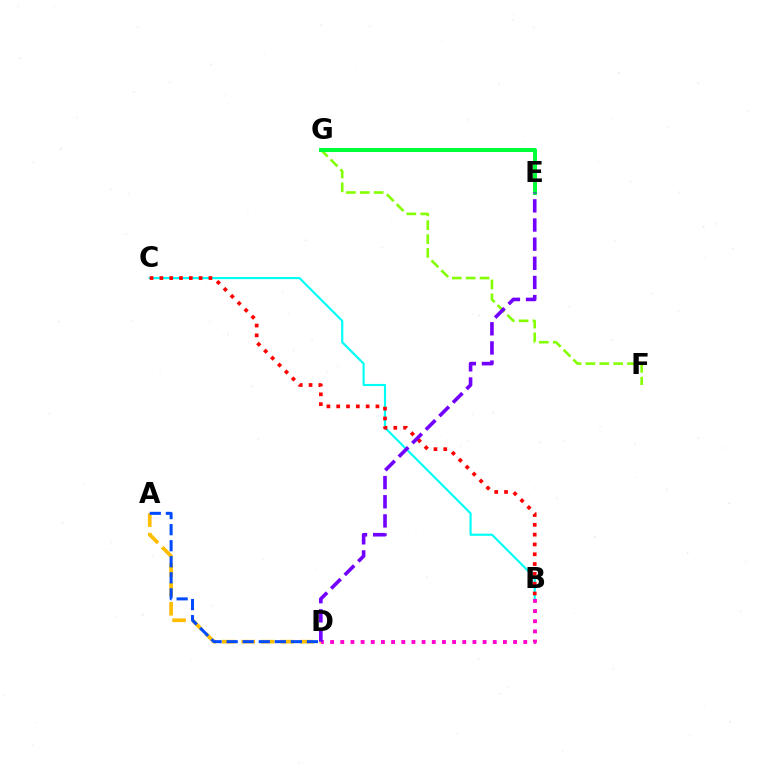{('B', 'C'): [{'color': '#00fff6', 'line_style': 'solid', 'thickness': 1.56}, {'color': '#ff0000', 'line_style': 'dotted', 'thickness': 2.67}], ('A', 'D'): [{'color': '#ffbd00', 'line_style': 'dashed', 'thickness': 2.65}, {'color': '#004bff', 'line_style': 'dashed', 'thickness': 2.18}], ('B', 'D'): [{'color': '#ff00cf', 'line_style': 'dotted', 'thickness': 2.76}], ('F', 'G'): [{'color': '#84ff00', 'line_style': 'dashed', 'thickness': 1.88}], ('E', 'G'): [{'color': '#00ff39', 'line_style': 'solid', 'thickness': 2.89}], ('D', 'E'): [{'color': '#7200ff', 'line_style': 'dashed', 'thickness': 2.6}]}